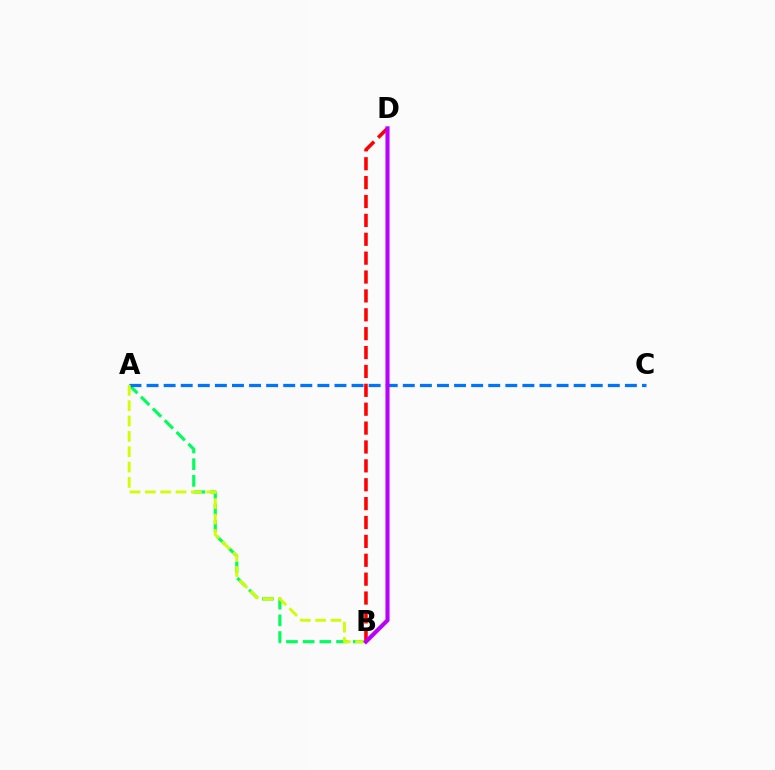{('A', 'B'): [{'color': '#00ff5c', 'line_style': 'dashed', 'thickness': 2.27}, {'color': '#d1ff00', 'line_style': 'dashed', 'thickness': 2.08}], ('A', 'C'): [{'color': '#0074ff', 'line_style': 'dashed', 'thickness': 2.32}], ('B', 'D'): [{'color': '#ff0000', 'line_style': 'dashed', 'thickness': 2.57}, {'color': '#b900ff', 'line_style': 'solid', 'thickness': 2.94}]}